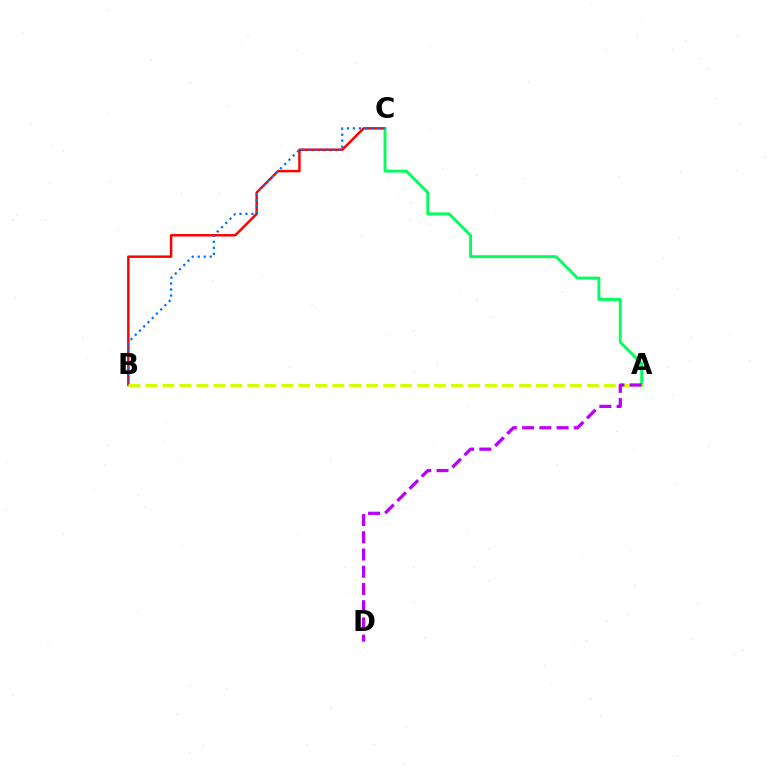{('B', 'C'): [{'color': '#ff0000', 'line_style': 'solid', 'thickness': 1.77}, {'color': '#0074ff', 'line_style': 'dotted', 'thickness': 1.63}], ('A', 'C'): [{'color': '#00ff5c', 'line_style': 'solid', 'thickness': 2.09}], ('A', 'B'): [{'color': '#d1ff00', 'line_style': 'dashed', 'thickness': 2.31}], ('A', 'D'): [{'color': '#b900ff', 'line_style': 'dashed', 'thickness': 2.34}]}